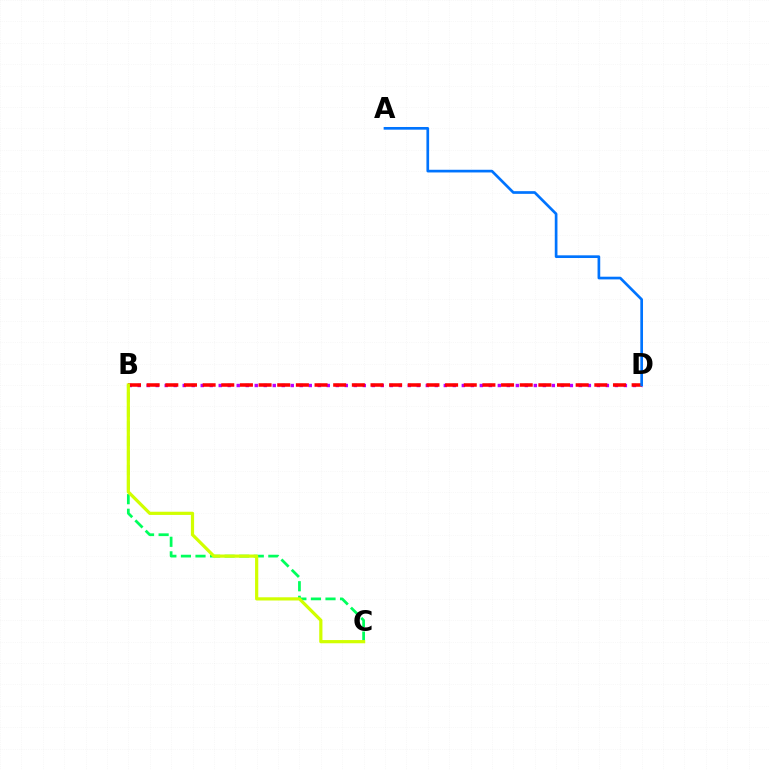{('B', 'C'): [{'color': '#00ff5c', 'line_style': 'dashed', 'thickness': 1.98}, {'color': '#d1ff00', 'line_style': 'solid', 'thickness': 2.31}], ('B', 'D'): [{'color': '#b900ff', 'line_style': 'dotted', 'thickness': 2.45}, {'color': '#ff0000', 'line_style': 'dashed', 'thickness': 2.53}], ('A', 'D'): [{'color': '#0074ff', 'line_style': 'solid', 'thickness': 1.93}]}